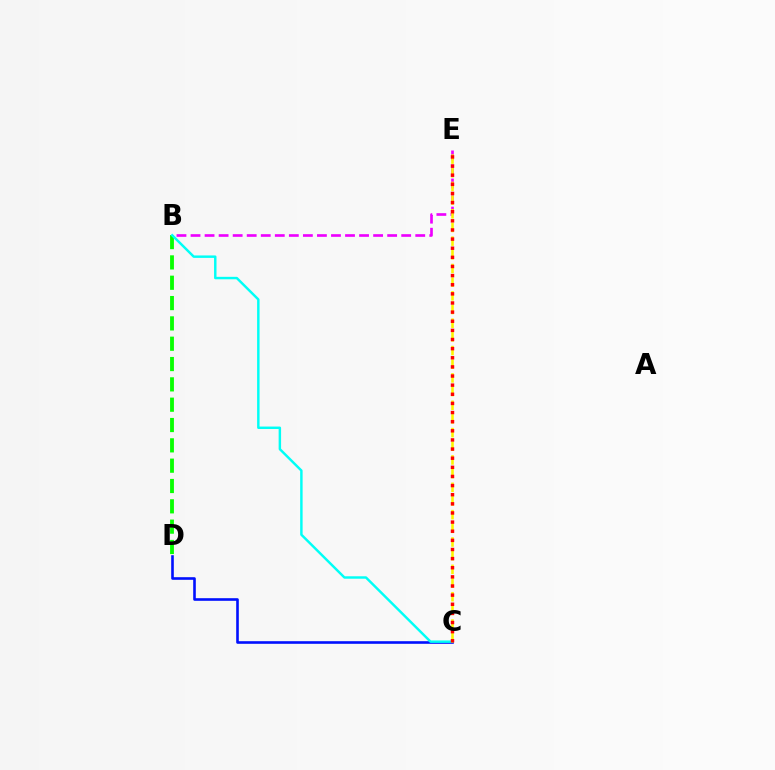{('B', 'D'): [{'color': '#08ff00', 'line_style': 'dashed', 'thickness': 2.76}], ('C', 'D'): [{'color': '#0010ff', 'line_style': 'solid', 'thickness': 1.88}], ('B', 'E'): [{'color': '#ee00ff', 'line_style': 'dashed', 'thickness': 1.91}], ('B', 'C'): [{'color': '#00fff6', 'line_style': 'solid', 'thickness': 1.76}], ('C', 'E'): [{'color': '#fcf500', 'line_style': 'dashed', 'thickness': 1.86}, {'color': '#ff0000', 'line_style': 'dotted', 'thickness': 2.48}]}